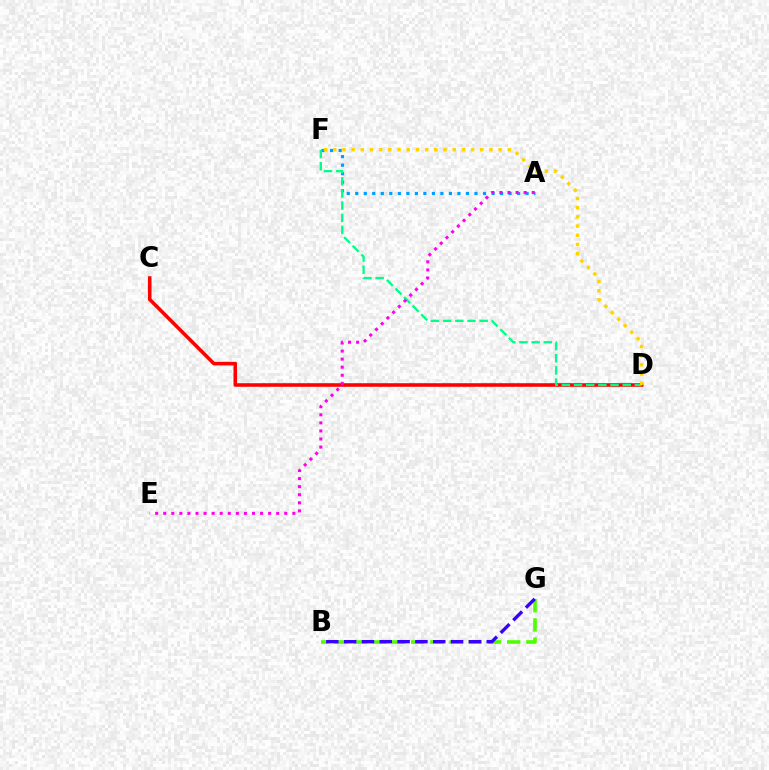{('A', 'F'): [{'color': '#009eff', 'line_style': 'dotted', 'thickness': 2.31}], ('C', 'D'): [{'color': '#ff0000', 'line_style': 'solid', 'thickness': 2.57}], ('B', 'G'): [{'color': '#4fff00', 'line_style': 'dashed', 'thickness': 2.61}, {'color': '#3700ff', 'line_style': 'dashed', 'thickness': 2.42}], ('D', 'F'): [{'color': '#00ff86', 'line_style': 'dashed', 'thickness': 1.65}, {'color': '#ffd500', 'line_style': 'dotted', 'thickness': 2.5}], ('A', 'E'): [{'color': '#ff00ed', 'line_style': 'dotted', 'thickness': 2.19}]}